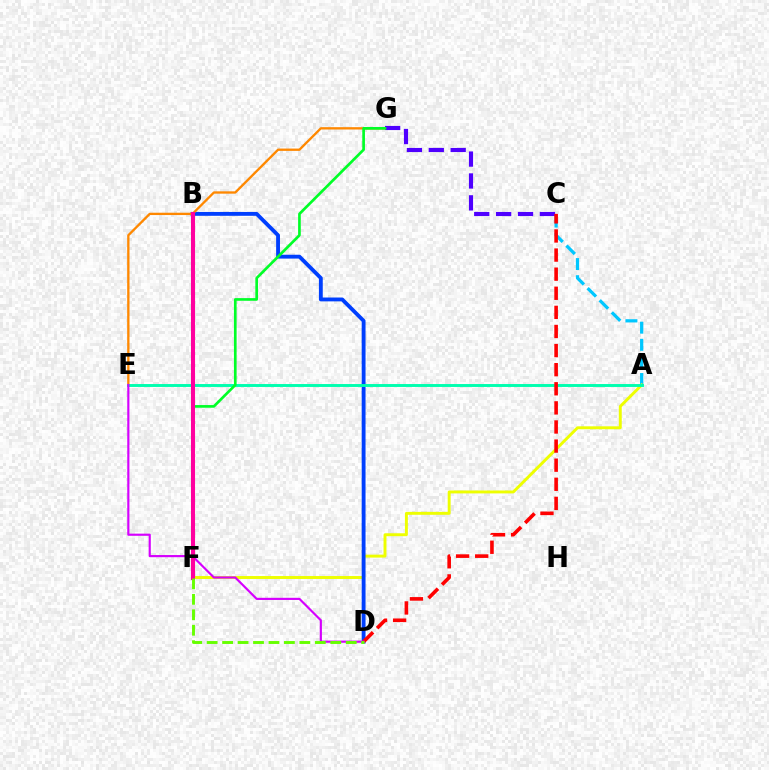{('A', 'C'): [{'color': '#00c7ff', 'line_style': 'dashed', 'thickness': 2.33}], ('A', 'F'): [{'color': '#eeff00', 'line_style': 'solid', 'thickness': 2.11}], ('B', 'D'): [{'color': '#003fff', 'line_style': 'solid', 'thickness': 2.77}], ('E', 'G'): [{'color': '#ff8800', 'line_style': 'solid', 'thickness': 1.67}], ('C', 'G'): [{'color': '#4f00ff', 'line_style': 'dashed', 'thickness': 2.97}], ('A', 'E'): [{'color': '#00ffaf', 'line_style': 'solid', 'thickness': 2.1}], ('F', 'G'): [{'color': '#00ff27', 'line_style': 'solid', 'thickness': 1.92}], ('C', 'D'): [{'color': '#ff0000', 'line_style': 'dashed', 'thickness': 2.59}], ('D', 'E'): [{'color': '#d600ff', 'line_style': 'solid', 'thickness': 1.55}], ('B', 'F'): [{'color': '#ff00a0', 'line_style': 'solid', 'thickness': 2.93}], ('D', 'F'): [{'color': '#66ff00', 'line_style': 'dashed', 'thickness': 2.1}]}